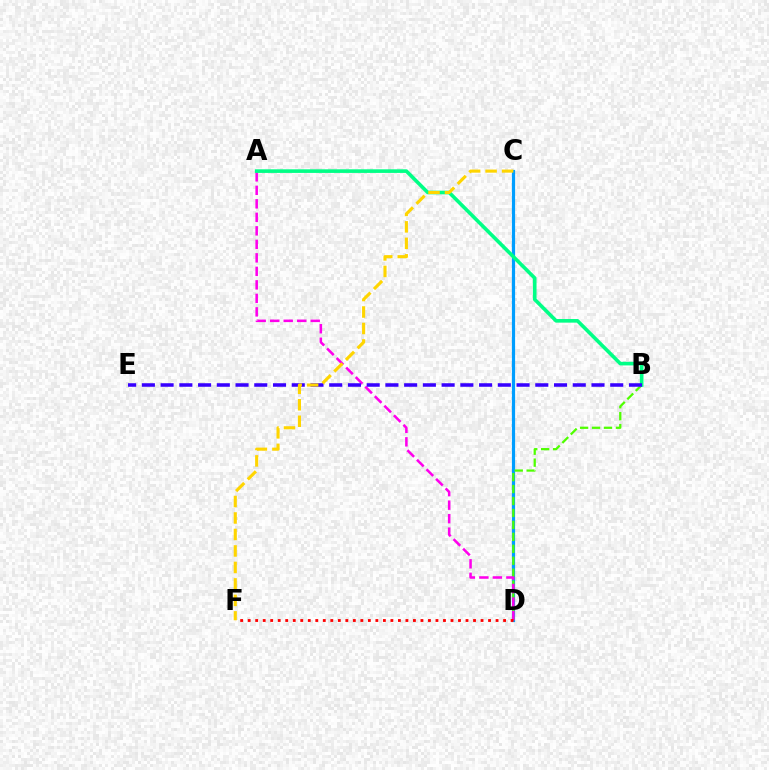{('C', 'D'): [{'color': '#009eff', 'line_style': 'solid', 'thickness': 2.3}], ('B', 'D'): [{'color': '#4fff00', 'line_style': 'dashed', 'thickness': 1.62}], ('A', 'D'): [{'color': '#ff00ed', 'line_style': 'dashed', 'thickness': 1.83}], ('A', 'B'): [{'color': '#00ff86', 'line_style': 'solid', 'thickness': 2.6}], ('D', 'F'): [{'color': '#ff0000', 'line_style': 'dotted', 'thickness': 2.04}], ('B', 'E'): [{'color': '#3700ff', 'line_style': 'dashed', 'thickness': 2.54}], ('C', 'F'): [{'color': '#ffd500', 'line_style': 'dashed', 'thickness': 2.24}]}